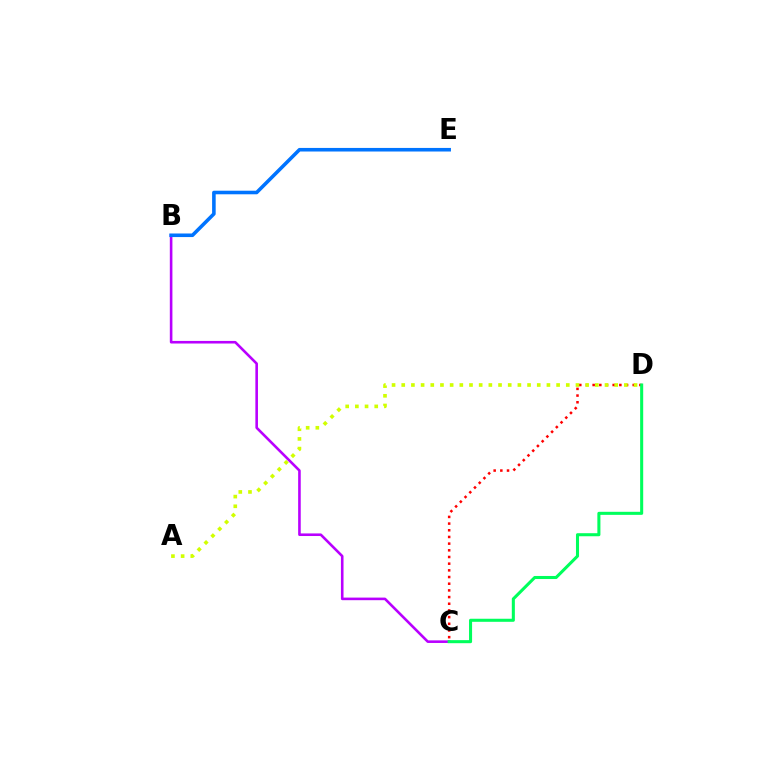{('C', 'D'): [{'color': '#ff0000', 'line_style': 'dotted', 'thickness': 1.81}, {'color': '#00ff5c', 'line_style': 'solid', 'thickness': 2.2}], ('B', 'C'): [{'color': '#b900ff', 'line_style': 'solid', 'thickness': 1.87}], ('B', 'E'): [{'color': '#0074ff', 'line_style': 'solid', 'thickness': 2.58}], ('A', 'D'): [{'color': '#d1ff00', 'line_style': 'dotted', 'thickness': 2.63}]}